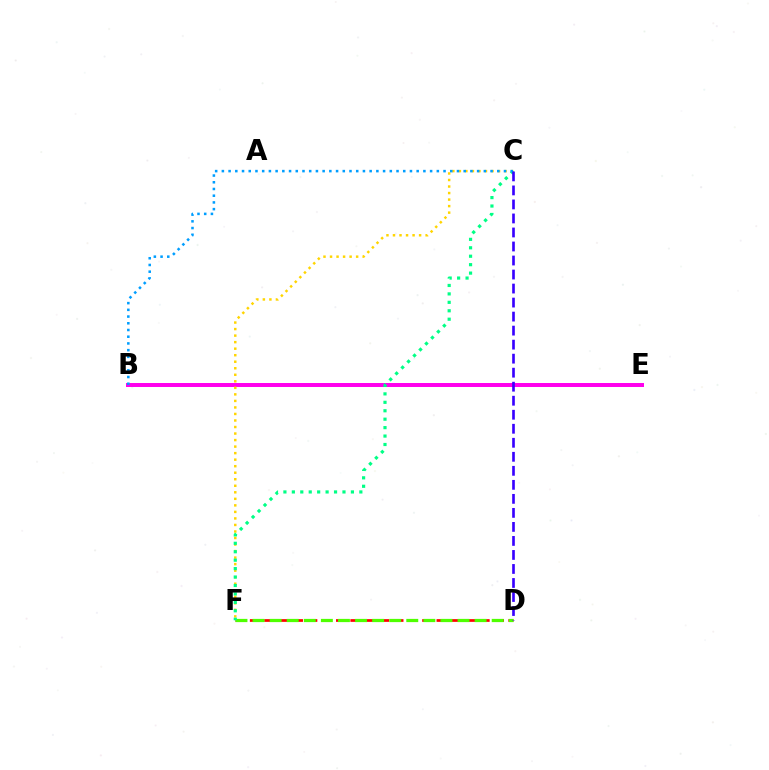{('B', 'E'): [{'color': '#ff00ed', 'line_style': 'solid', 'thickness': 2.86}], ('D', 'F'): [{'color': '#ff0000', 'line_style': 'dashed', 'thickness': 1.95}, {'color': '#4fff00', 'line_style': 'dashed', 'thickness': 2.32}], ('C', 'F'): [{'color': '#ffd500', 'line_style': 'dotted', 'thickness': 1.77}, {'color': '#00ff86', 'line_style': 'dotted', 'thickness': 2.29}], ('B', 'C'): [{'color': '#009eff', 'line_style': 'dotted', 'thickness': 1.82}], ('C', 'D'): [{'color': '#3700ff', 'line_style': 'dashed', 'thickness': 1.9}]}